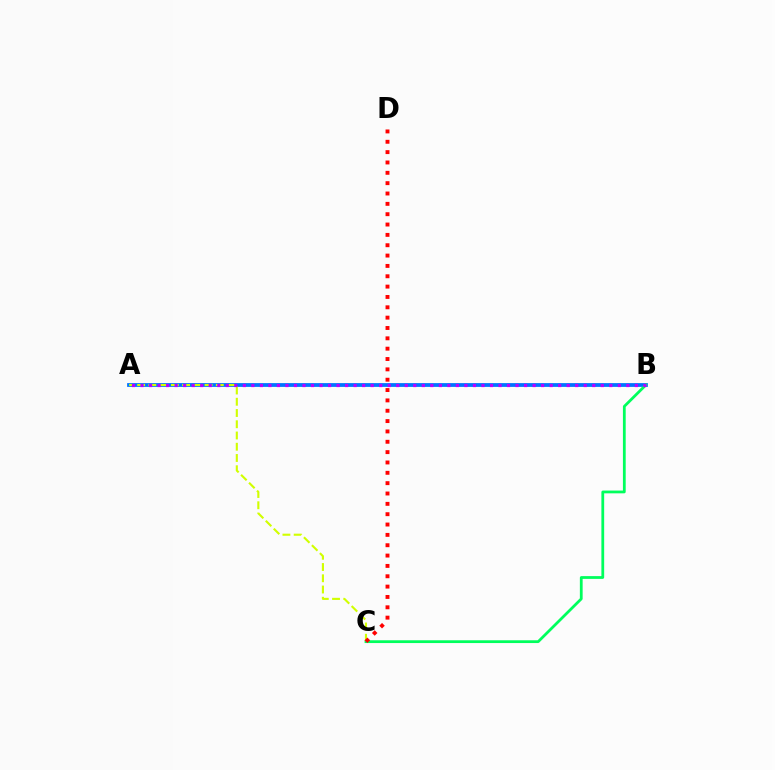{('A', 'B'): [{'color': '#0074ff', 'line_style': 'solid', 'thickness': 2.72}, {'color': '#b900ff', 'line_style': 'dotted', 'thickness': 2.32}], ('A', 'C'): [{'color': '#d1ff00', 'line_style': 'dashed', 'thickness': 1.53}], ('B', 'C'): [{'color': '#00ff5c', 'line_style': 'solid', 'thickness': 2.0}], ('C', 'D'): [{'color': '#ff0000', 'line_style': 'dotted', 'thickness': 2.81}]}